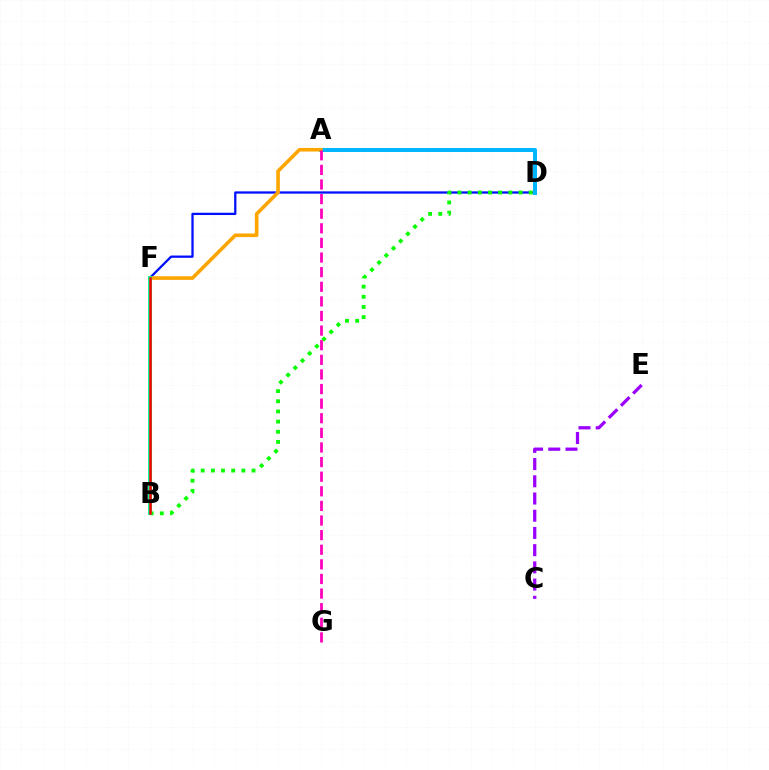{('C', 'E'): [{'color': '#9b00ff', 'line_style': 'dashed', 'thickness': 2.34}], ('D', 'F'): [{'color': '#0010ff', 'line_style': 'solid', 'thickness': 1.64}], ('B', 'F'): [{'color': '#b3ff00', 'line_style': 'solid', 'thickness': 2.21}, {'color': '#00ff9d', 'line_style': 'solid', 'thickness': 2.8}, {'color': '#ff0000', 'line_style': 'solid', 'thickness': 1.8}], ('A', 'D'): [{'color': '#00b5ff', 'line_style': 'solid', 'thickness': 2.9}], ('A', 'F'): [{'color': '#ffa500', 'line_style': 'solid', 'thickness': 2.6}], ('B', 'D'): [{'color': '#08ff00', 'line_style': 'dotted', 'thickness': 2.76}], ('A', 'G'): [{'color': '#ff00bd', 'line_style': 'dashed', 'thickness': 1.98}]}